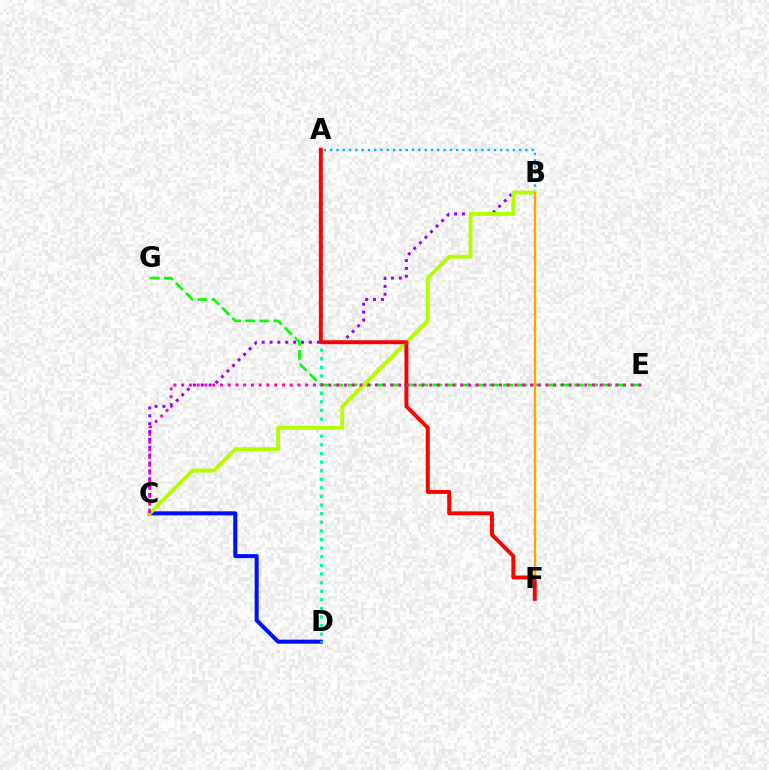{('B', 'C'): [{'color': '#9b00ff', 'line_style': 'dotted', 'thickness': 2.14}, {'color': '#b3ff00', 'line_style': 'solid', 'thickness': 2.78}], ('C', 'D'): [{'color': '#0010ff', 'line_style': 'solid', 'thickness': 2.91}], ('A', 'D'): [{'color': '#00ff9d', 'line_style': 'dotted', 'thickness': 2.34}], ('A', 'B'): [{'color': '#00b5ff', 'line_style': 'dotted', 'thickness': 1.71}], ('E', 'G'): [{'color': '#08ff00', 'line_style': 'dashed', 'thickness': 1.92}], ('B', 'F'): [{'color': '#ffa500', 'line_style': 'solid', 'thickness': 1.72}], ('A', 'F'): [{'color': '#ff0000', 'line_style': 'solid', 'thickness': 2.82}], ('C', 'E'): [{'color': '#ff00bd', 'line_style': 'dotted', 'thickness': 2.11}]}